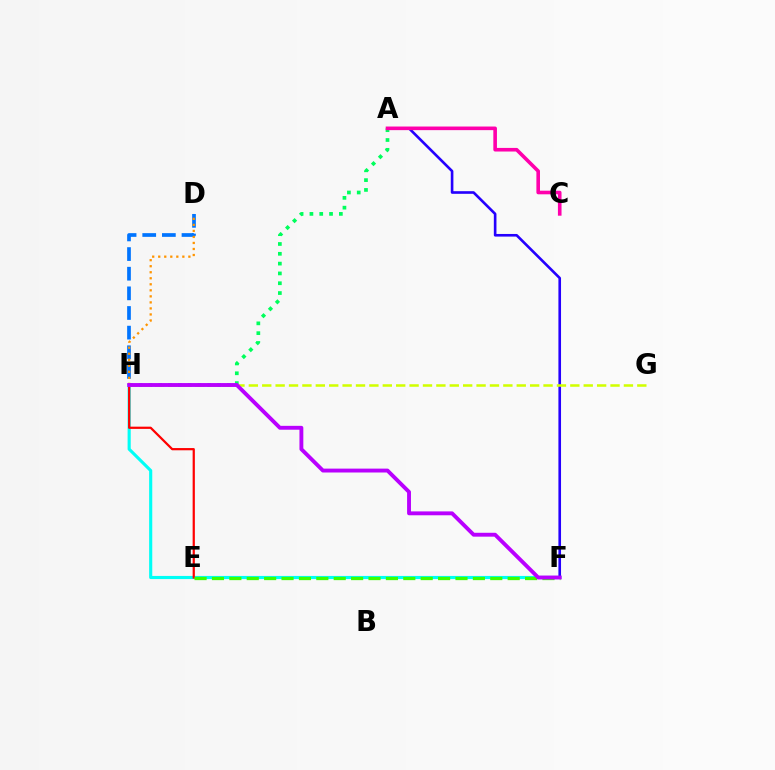{('F', 'H'): [{'color': '#00fff6', 'line_style': 'solid', 'thickness': 2.25}, {'color': '#b900ff', 'line_style': 'solid', 'thickness': 2.79}], ('A', 'H'): [{'color': '#00ff5c', 'line_style': 'dotted', 'thickness': 2.67}], ('D', 'H'): [{'color': '#0074ff', 'line_style': 'dashed', 'thickness': 2.67}, {'color': '#ff9400', 'line_style': 'dotted', 'thickness': 1.64}], ('A', 'F'): [{'color': '#2500ff', 'line_style': 'solid', 'thickness': 1.89}], ('E', 'H'): [{'color': '#ff0000', 'line_style': 'solid', 'thickness': 1.6}], ('A', 'C'): [{'color': '#ff00ac', 'line_style': 'solid', 'thickness': 2.6}], ('G', 'H'): [{'color': '#d1ff00', 'line_style': 'dashed', 'thickness': 1.82}], ('E', 'F'): [{'color': '#3dff00', 'line_style': 'dashed', 'thickness': 2.36}]}